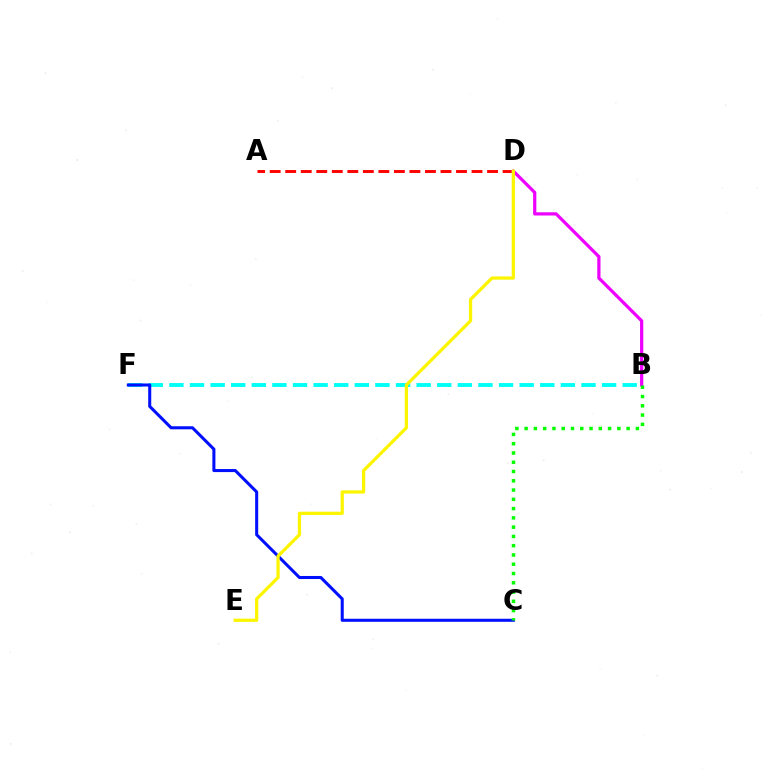{('B', 'F'): [{'color': '#00fff6', 'line_style': 'dashed', 'thickness': 2.8}], ('C', 'F'): [{'color': '#0010ff', 'line_style': 'solid', 'thickness': 2.2}], ('A', 'D'): [{'color': '#ff0000', 'line_style': 'dashed', 'thickness': 2.11}], ('B', 'D'): [{'color': '#ee00ff', 'line_style': 'solid', 'thickness': 2.31}], ('D', 'E'): [{'color': '#fcf500', 'line_style': 'solid', 'thickness': 2.34}], ('B', 'C'): [{'color': '#08ff00', 'line_style': 'dotted', 'thickness': 2.52}]}